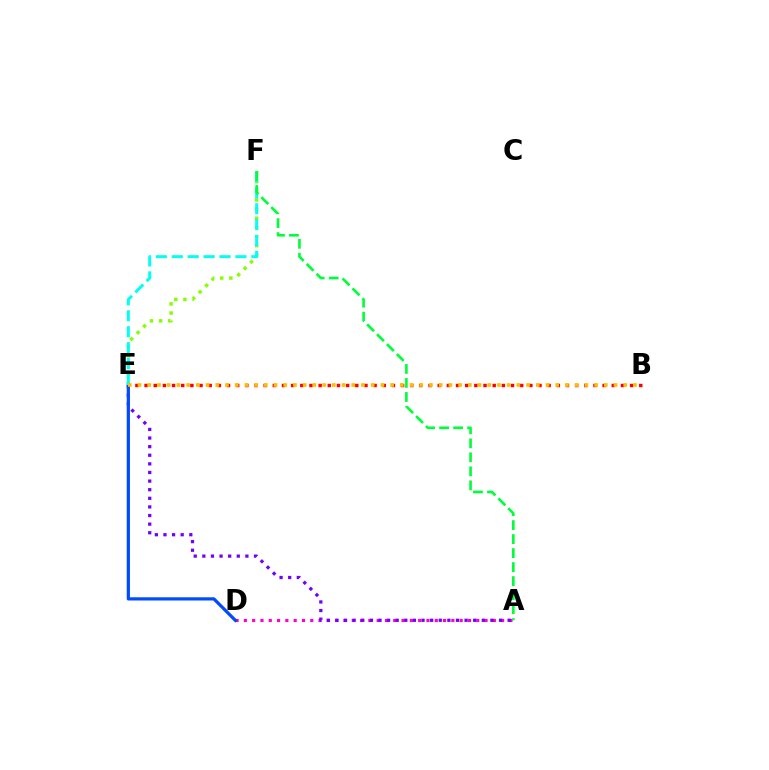{('A', 'D'): [{'color': '#ff00cf', 'line_style': 'dotted', 'thickness': 2.25}], ('A', 'E'): [{'color': '#7200ff', 'line_style': 'dotted', 'thickness': 2.34}], ('D', 'E'): [{'color': '#004bff', 'line_style': 'solid', 'thickness': 2.32}], ('E', 'F'): [{'color': '#84ff00', 'line_style': 'dotted', 'thickness': 2.48}, {'color': '#00fff6', 'line_style': 'dashed', 'thickness': 2.16}], ('B', 'E'): [{'color': '#ff0000', 'line_style': 'dotted', 'thickness': 2.49}, {'color': '#ffbd00', 'line_style': 'dotted', 'thickness': 2.64}], ('A', 'F'): [{'color': '#00ff39', 'line_style': 'dashed', 'thickness': 1.9}]}